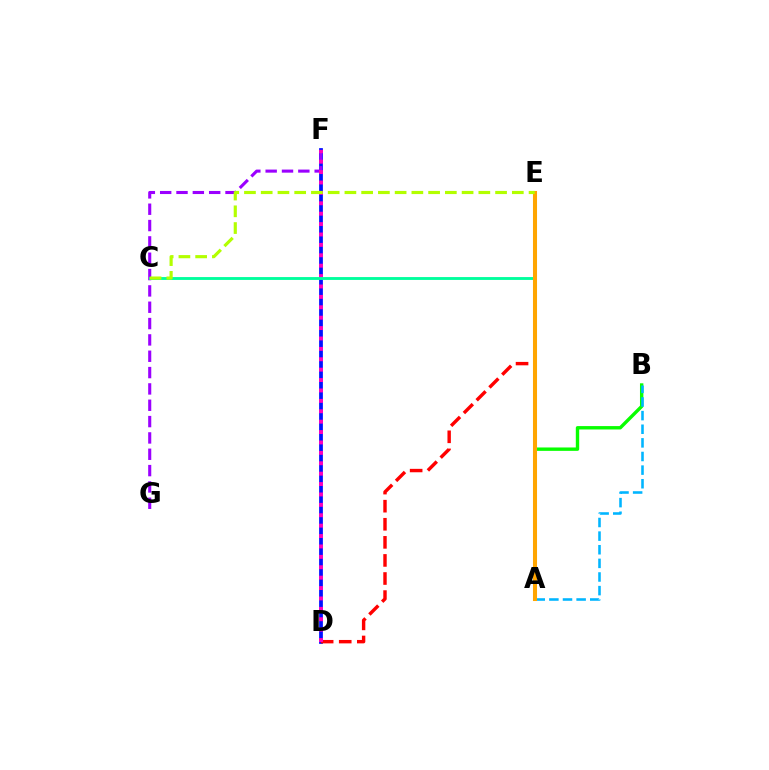{('A', 'B'): [{'color': '#08ff00', 'line_style': 'solid', 'thickness': 2.44}, {'color': '#00b5ff', 'line_style': 'dashed', 'thickness': 1.85}], ('D', 'F'): [{'color': '#0010ff', 'line_style': 'solid', 'thickness': 2.7}, {'color': '#ff00bd', 'line_style': 'dotted', 'thickness': 2.83}], ('D', 'E'): [{'color': '#ff0000', 'line_style': 'dashed', 'thickness': 2.46}], ('F', 'G'): [{'color': '#9b00ff', 'line_style': 'dashed', 'thickness': 2.22}], ('C', 'E'): [{'color': '#00ff9d', 'line_style': 'solid', 'thickness': 2.06}, {'color': '#b3ff00', 'line_style': 'dashed', 'thickness': 2.27}], ('A', 'E'): [{'color': '#ffa500', 'line_style': 'solid', 'thickness': 2.92}]}